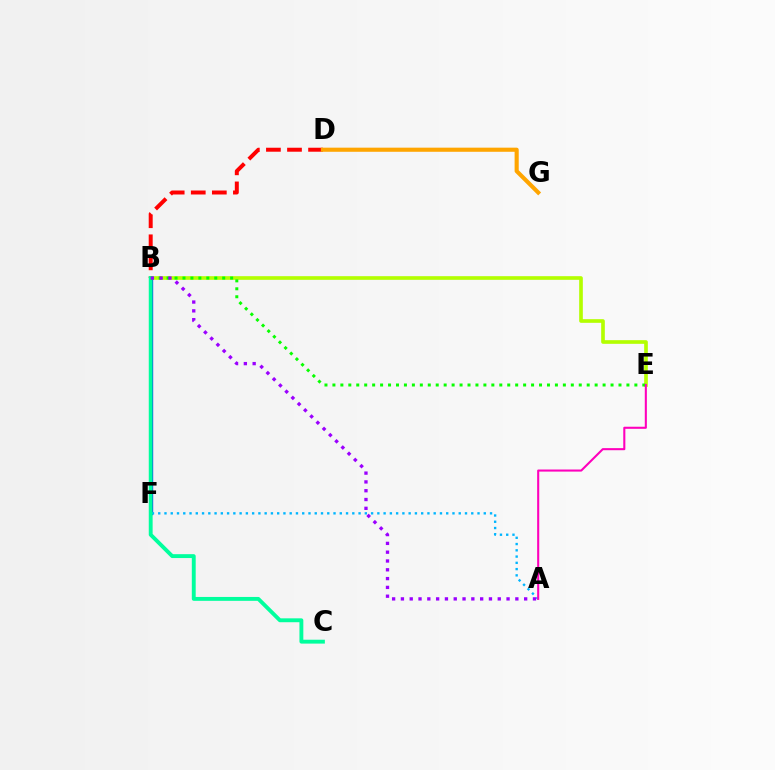{('B', 'D'): [{'color': '#ff0000', 'line_style': 'dashed', 'thickness': 2.86}], ('B', 'E'): [{'color': '#b3ff00', 'line_style': 'solid', 'thickness': 2.62}, {'color': '#08ff00', 'line_style': 'dotted', 'thickness': 2.16}], ('D', 'G'): [{'color': '#ffa500', 'line_style': 'solid', 'thickness': 2.96}], ('B', 'F'): [{'color': '#0010ff', 'line_style': 'solid', 'thickness': 2.4}], ('A', 'F'): [{'color': '#00b5ff', 'line_style': 'dotted', 'thickness': 1.7}], ('B', 'C'): [{'color': '#00ff9d', 'line_style': 'solid', 'thickness': 2.79}], ('A', 'E'): [{'color': '#ff00bd', 'line_style': 'solid', 'thickness': 1.5}], ('A', 'B'): [{'color': '#9b00ff', 'line_style': 'dotted', 'thickness': 2.39}]}